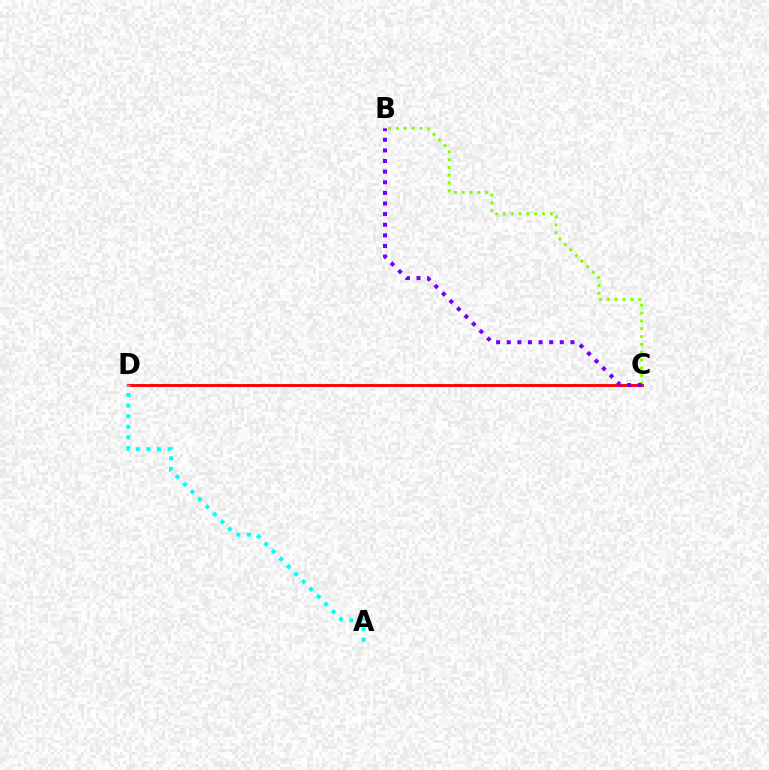{('B', 'C'): [{'color': '#84ff00', 'line_style': 'dotted', 'thickness': 2.13}, {'color': '#7200ff', 'line_style': 'dotted', 'thickness': 2.88}], ('C', 'D'): [{'color': '#ff0000', 'line_style': 'solid', 'thickness': 2.07}], ('A', 'D'): [{'color': '#00fff6', 'line_style': 'dotted', 'thickness': 2.88}]}